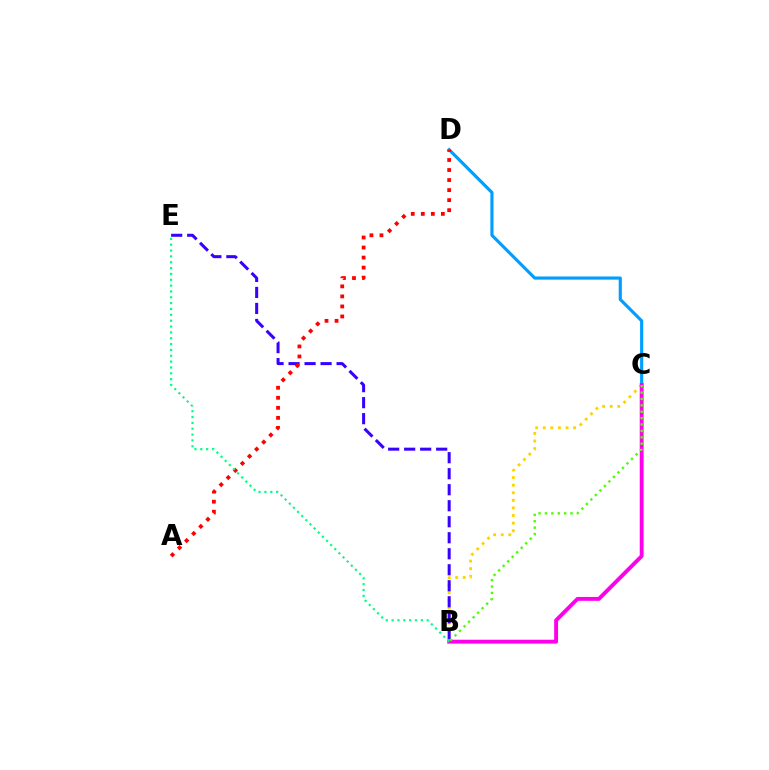{('C', 'D'): [{'color': '#009eff', 'line_style': 'solid', 'thickness': 2.27}], ('B', 'C'): [{'color': '#ffd500', 'line_style': 'dotted', 'thickness': 2.06}, {'color': '#ff00ed', 'line_style': 'solid', 'thickness': 2.8}, {'color': '#4fff00', 'line_style': 'dotted', 'thickness': 1.74}], ('B', 'E'): [{'color': '#3700ff', 'line_style': 'dashed', 'thickness': 2.17}, {'color': '#00ff86', 'line_style': 'dotted', 'thickness': 1.59}], ('A', 'D'): [{'color': '#ff0000', 'line_style': 'dotted', 'thickness': 2.73}]}